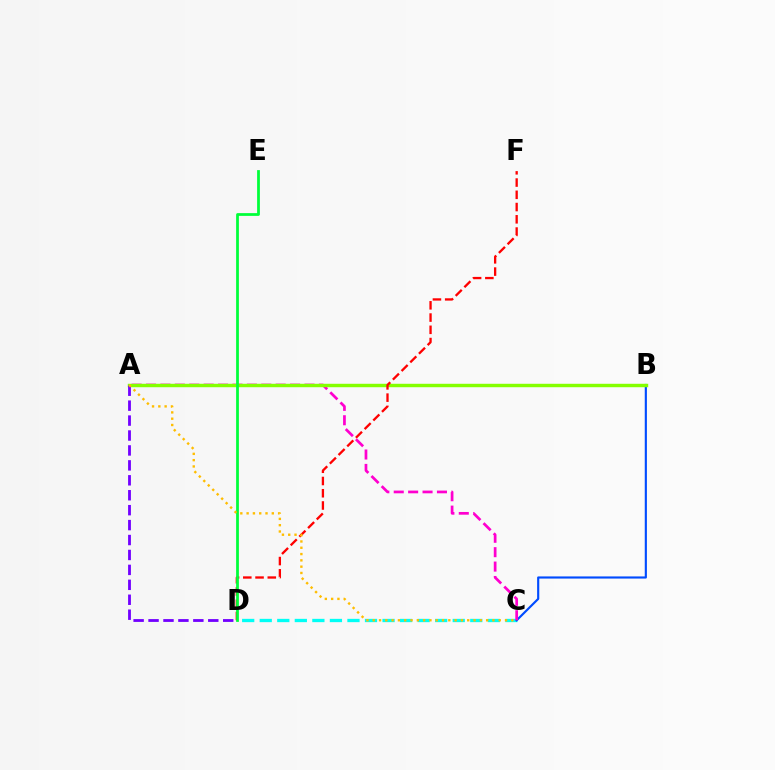{('C', 'D'): [{'color': '#00fff6', 'line_style': 'dashed', 'thickness': 2.38}], ('B', 'C'): [{'color': '#004bff', 'line_style': 'solid', 'thickness': 1.55}], ('A', 'C'): [{'color': '#ff00cf', 'line_style': 'dashed', 'thickness': 1.96}, {'color': '#ffbd00', 'line_style': 'dotted', 'thickness': 1.71}], ('A', 'B'): [{'color': '#84ff00', 'line_style': 'solid', 'thickness': 2.47}], ('D', 'F'): [{'color': '#ff0000', 'line_style': 'dashed', 'thickness': 1.66}], ('D', 'E'): [{'color': '#00ff39', 'line_style': 'solid', 'thickness': 1.99}], ('A', 'D'): [{'color': '#7200ff', 'line_style': 'dashed', 'thickness': 2.03}]}